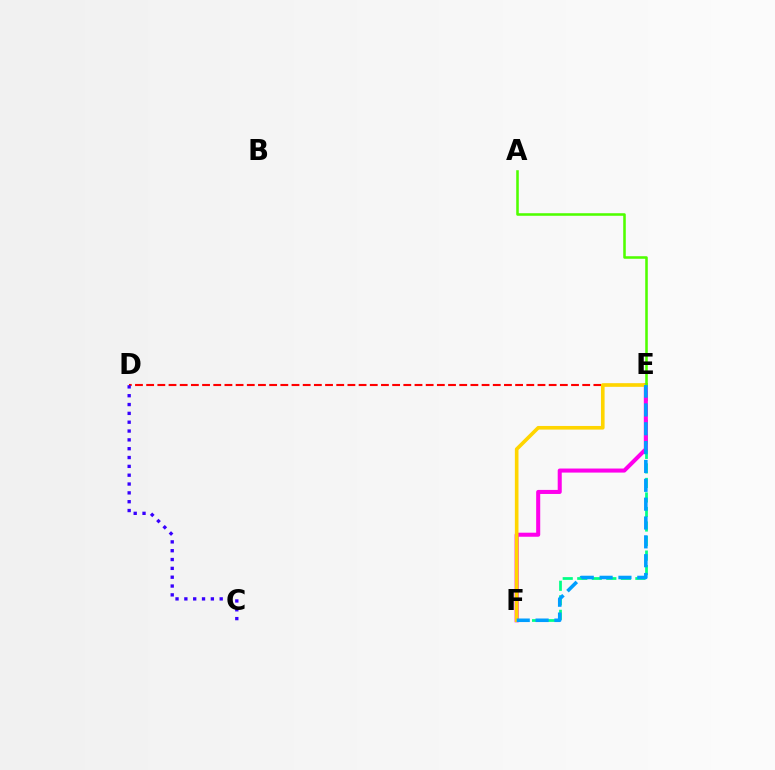{('E', 'F'): [{'color': '#00ff86', 'line_style': 'dashed', 'thickness': 1.97}, {'color': '#ff00ed', 'line_style': 'solid', 'thickness': 2.92}, {'color': '#ffd500', 'line_style': 'solid', 'thickness': 2.62}, {'color': '#009eff', 'line_style': 'dashed', 'thickness': 2.56}], ('D', 'E'): [{'color': '#ff0000', 'line_style': 'dashed', 'thickness': 1.52}], ('A', 'E'): [{'color': '#4fff00', 'line_style': 'solid', 'thickness': 1.85}], ('C', 'D'): [{'color': '#3700ff', 'line_style': 'dotted', 'thickness': 2.4}]}